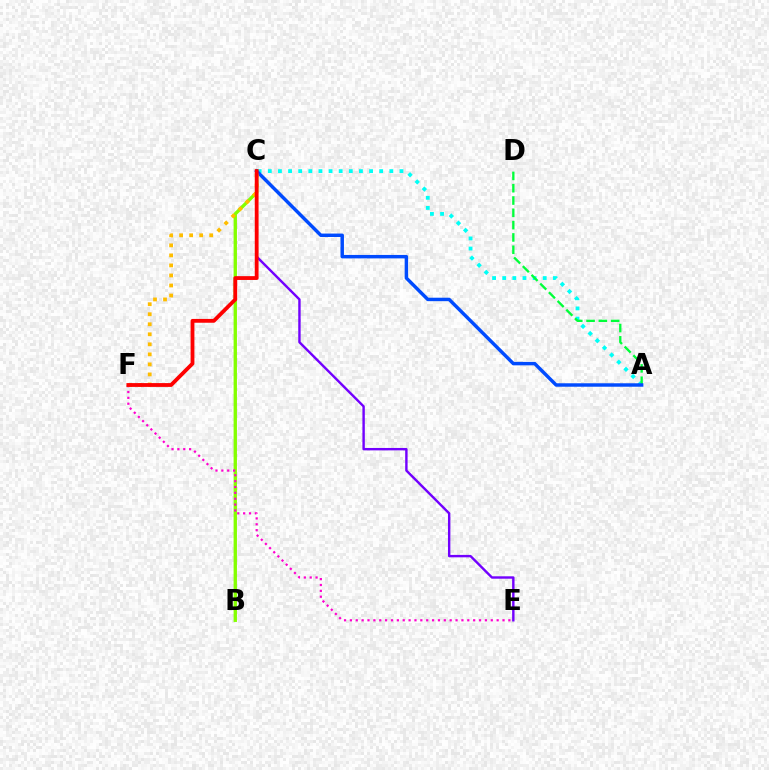{('C', 'E'): [{'color': '#7200ff', 'line_style': 'solid', 'thickness': 1.73}], ('B', 'C'): [{'color': '#84ff00', 'line_style': 'solid', 'thickness': 2.41}], ('E', 'F'): [{'color': '#ff00cf', 'line_style': 'dotted', 'thickness': 1.59}], ('A', 'C'): [{'color': '#00fff6', 'line_style': 'dotted', 'thickness': 2.75}, {'color': '#004bff', 'line_style': 'solid', 'thickness': 2.48}], ('A', 'D'): [{'color': '#00ff39', 'line_style': 'dashed', 'thickness': 1.67}], ('C', 'F'): [{'color': '#ffbd00', 'line_style': 'dotted', 'thickness': 2.72}, {'color': '#ff0000', 'line_style': 'solid', 'thickness': 2.75}]}